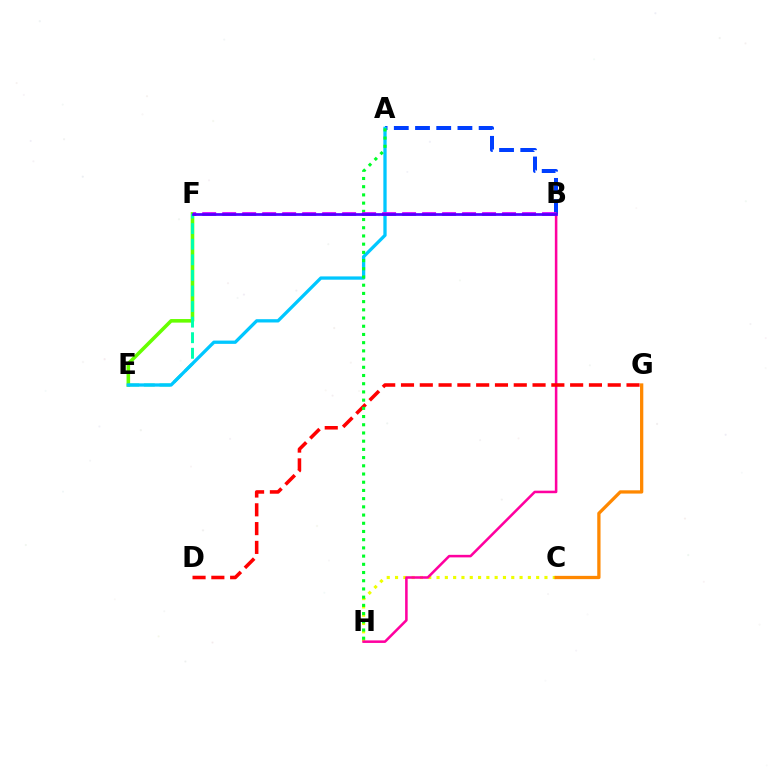{('C', 'H'): [{'color': '#eeff00', 'line_style': 'dotted', 'thickness': 2.26}], ('E', 'F'): [{'color': '#66ff00', 'line_style': 'solid', 'thickness': 2.57}, {'color': '#00ffaf', 'line_style': 'dashed', 'thickness': 2.12}], ('A', 'B'): [{'color': '#003fff', 'line_style': 'dashed', 'thickness': 2.88}], ('C', 'G'): [{'color': '#ff8800', 'line_style': 'solid', 'thickness': 2.36}], ('B', 'H'): [{'color': '#ff00a0', 'line_style': 'solid', 'thickness': 1.83}], ('D', 'G'): [{'color': '#ff0000', 'line_style': 'dashed', 'thickness': 2.55}], ('A', 'E'): [{'color': '#00c7ff', 'line_style': 'solid', 'thickness': 2.37}], ('A', 'H'): [{'color': '#00ff27', 'line_style': 'dotted', 'thickness': 2.23}], ('B', 'F'): [{'color': '#d600ff', 'line_style': 'dashed', 'thickness': 2.72}, {'color': '#4f00ff', 'line_style': 'solid', 'thickness': 1.96}]}